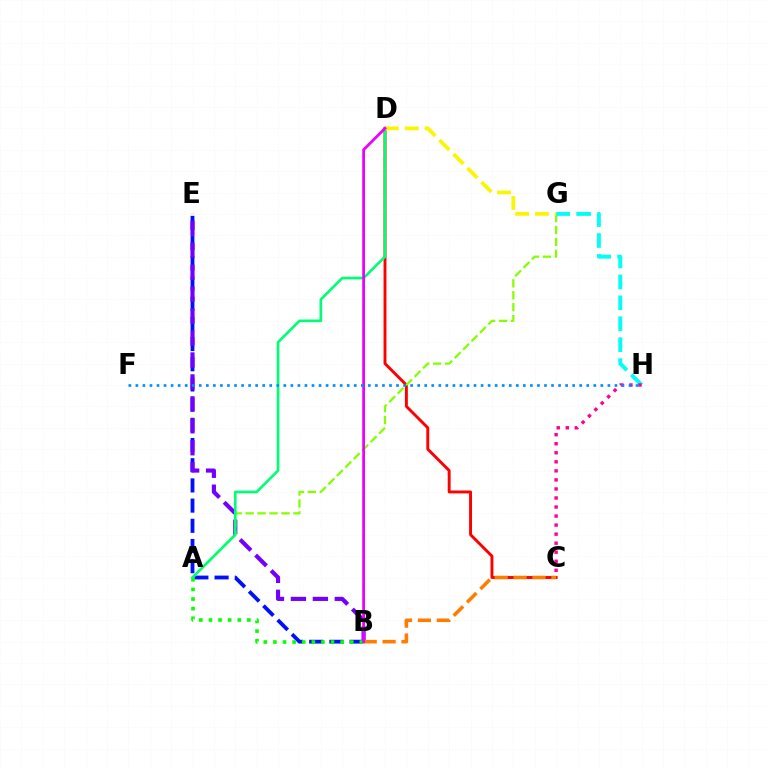{('B', 'E'): [{'color': '#0010ff', 'line_style': 'dashed', 'thickness': 2.74}, {'color': '#7200ff', 'line_style': 'dashed', 'thickness': 2.98}], ('C', 'D'): [{'color': '#ff0000', 'line_style': 'solid', 'thickness': 2.1}], ('A', 'G'): [{'color': '#84ff00', 'line_style': 'dashed', 'thickness': 1.62}], ('B', 'C'): [{'color': '#ff7c00', 'line_style': 'dashed', 'thickness': 2.57}], ('A', 'B'): [{'color': '#08ff00', 'line_style': 'dotted', 'thickness': 2.61}], ('A', 'D'): [{'color': '#00ff74', 'line_style': 'solid', 'thickness': 1.91}], ('G', 'H'): [{'color': '#00fff6', 'line_style': 'dashed', 'thickness': 2.84}], ('D', 'G'): [{'color': '#fcf500', 'line_style': 'dashed', 'thickness': 2.69}], ('C', 'H'): [{'color': '#ff0094', 'line_style': 'dotted', 'thickness': 2.46}], ('B', 'D'): [{'color': '#ee00ff', 'line_style': 'solid', 'thickness': 2.0}], ('F', 'H'): [{'color': '#008cff', 'line_style': 'dotted', 'thickness': 1.91}]}